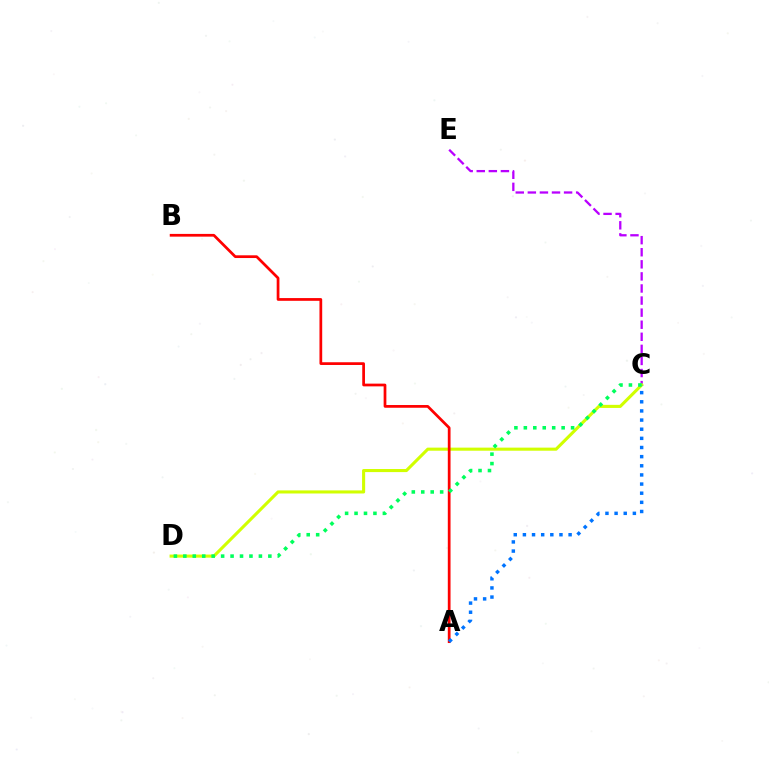{('C', 'E'): [{'color': '#b900ff', 'line_style': 'dashed', 'thickness': 1.64}], ('C', 'D'): [{'color': '#d1ff00', 'line_style': 'solid', 'thickness': 2.22}, {'color': '#00ff5c', 'line_style': 'dotted', 'thickness': 2.57}], ('A', 'B'): [{'color': '#ff0000', 'line_style': 'solid', 'thickness': 1.97}], ('A', 'C'): [{'color': '#0074ff', 'line_style': 'dotted', 'thickness': 2.48}]}